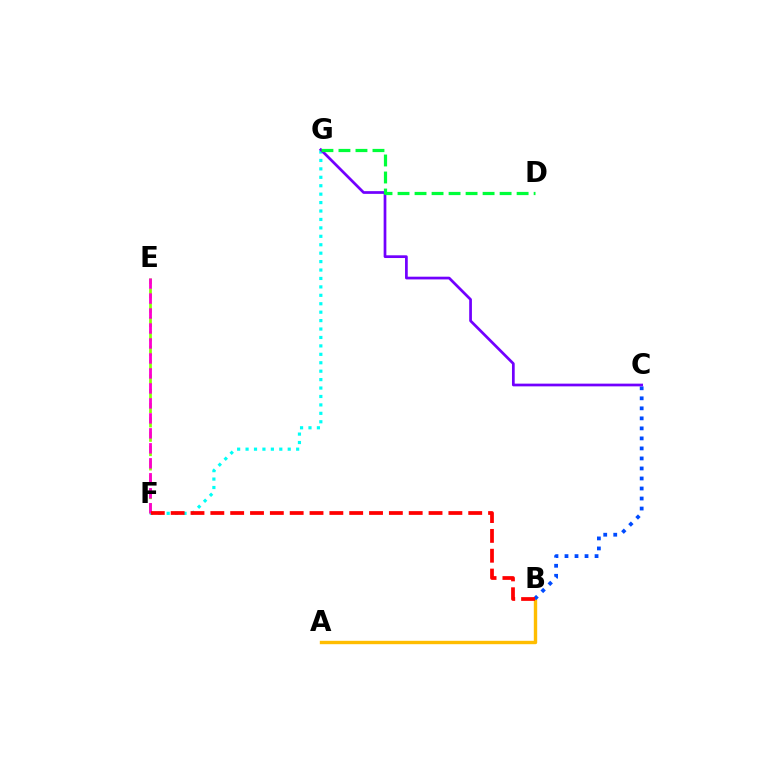{('E', 'F'): [{'color': '#84ff00', 'line_style': 'dashed', 'thickness': 1.95}, {'color': '#ff00cf', 'line_style': 'dashed', 'thickness': 2.04}], ('A', 'B'): [{'color': '#ffbd00', 'line_style': 'solid', 'thickness': 2.44}], ('B', 'C'): [{'color': '#004bff', 'line_style': 'dotted', 'thickness': 2.72}], ('F', 'G'): [{'color': '#00fff6', 'line_style': 'dotted', 'thickness': 2.29}], ('B', 'F'): [{'color': '#ff0000', 'line_style': 'dashed', 'thickness': 2.69}], ('C', 'G'): [{'color': '#7200ff', 'line_style': 'solid', 'thickness': 1.96}], ('D', 'G'): [{'color': '#00ff39', 'line_style': 'dashed', 'thickness': 2.31}]}